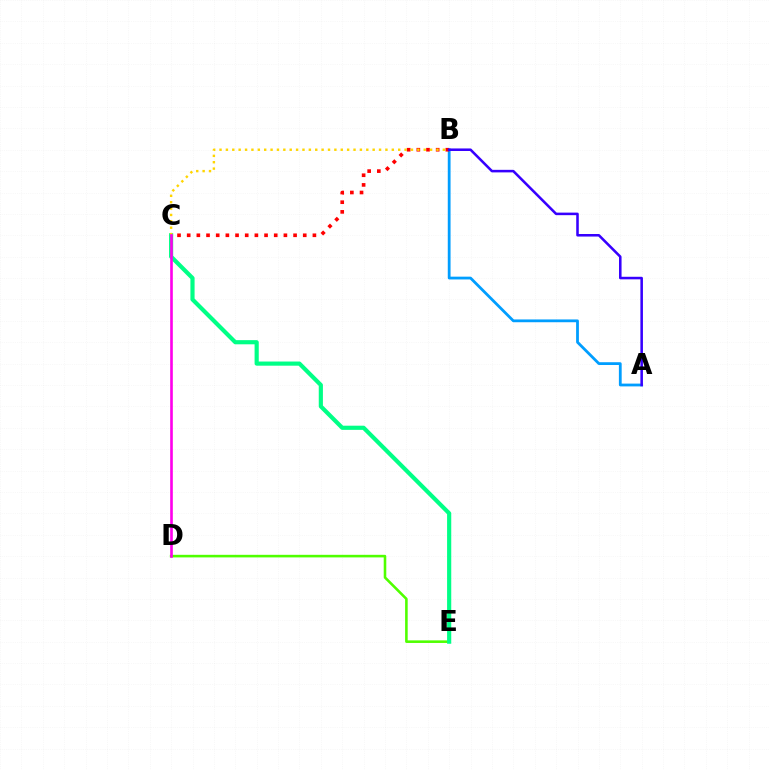{('D', 'E'): [{'color': '#4fff00', 'line_style': 'solid', 'thickness': 1.86}], ('A', 'B'): [{'color': '#009eff', 'line_style': 'solid', 'thickness': 2.01}, {'color': '#3700ff', 'line_style': 'solid', 'thickness': 1.84}], ('C', 'E'): [{'color': '#00ff86', 'line_style': 'solid', 'thickness': 3.0}], ('B', 'C'): [{'color': '#ff0000', 'line_style': 'dotted', 'thickness': 2.63}, {'color': '#ffd500', 'line_style': 'dotted', 'thickness': 1.73}], ('C', 'D'): [{'color': '#ff00ed', 'line_style': 'solid', 'thickness': 1.9}]}